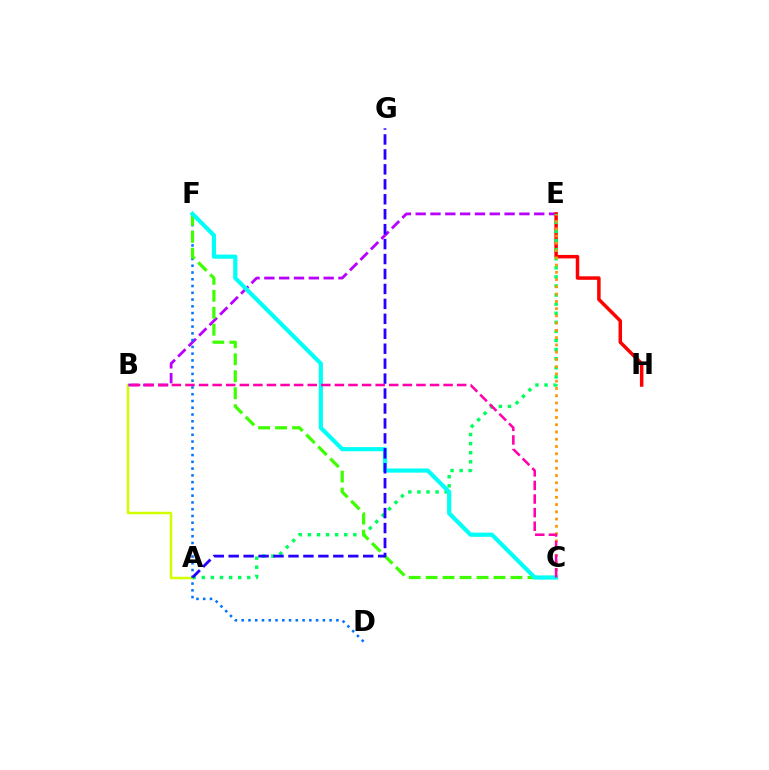{('A', 'B'): [{'color': '#d1ff00', 'line_style': 'solid', 'thickness': 1.8}], ('B', 'E'): [{'color': '#b900ff', 'line_style': 'dashed', 'thickness': 2.01}], ('D', 'F'): [{'color': '#0074ff', 'line_style': 'dotted', 'thickness': 1.84}], ('E', 'H'): [{'color': '#ff0000', 'line_style': 'solid', 'thickness': 2.51}], ('A', 'E'): [{'color': '#00ff5c', 'line_style': 'dotted', 'thickness': 2.47}], ('C', 'E'): [{'color': '#ff9400', 'line_style': 'dotted', 'thickness': 1.97}], ('C', 'F'): [{'color': '#3dff00', 'line_style': 'dashed', 'thickness': 2.31}, {'color': '#00fff6', 'line_style': 'solid', 'thickness': 2.99}], ('A', 'G'): [{'color': '#2500ff', 'line_style': 'dashed', 'thickness': 2.03}], ('B', 'C'): [{'color': '#ff00ac', 'line_style': 'dashed', 'thickness': 1.85}]}